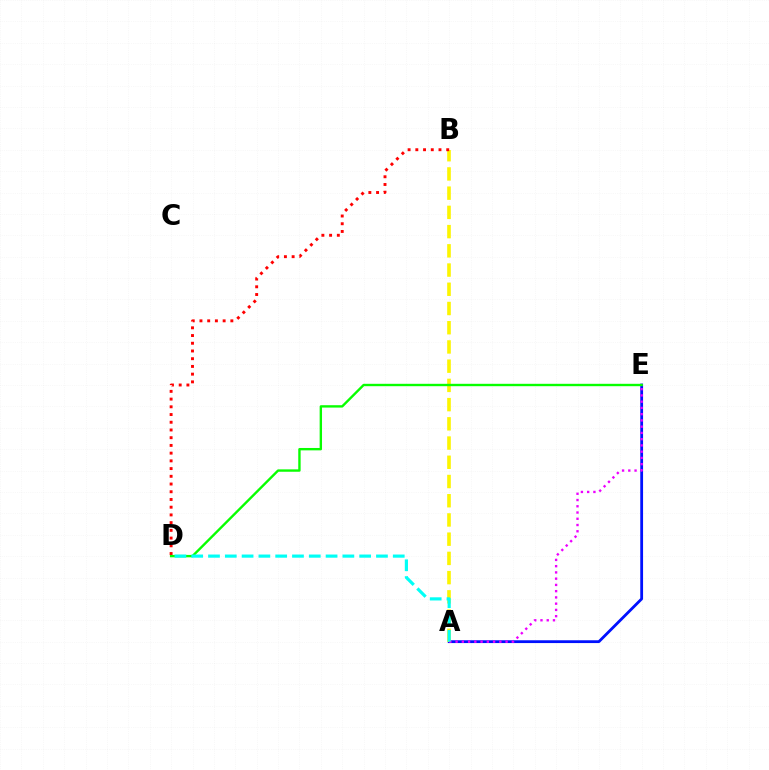{('A', 'E'): [{'color': '#0010ff', 'line_style': 'solid', 'thickness': 2.02}, {'color': '#ee00ff', 'line_style': 'dotted', 'thickness': 1.7}], ('A', 'B'): [{'color': '#fcf500', 'line_style': 'dashed', 'thickness': 2.61}], ('B', 'D'): [{'color': '#ff0000', 'line_style': 'dotted', 'thickness': 2.1}], ('D', 'E'): [{'color': '#08ff00', 'line_style': 'solid', 'thickness': 1.71}], ('A', 'D'): [{'color': '#00fff6', 'line_style': 'dashed', 'thickness': 2.28}]}